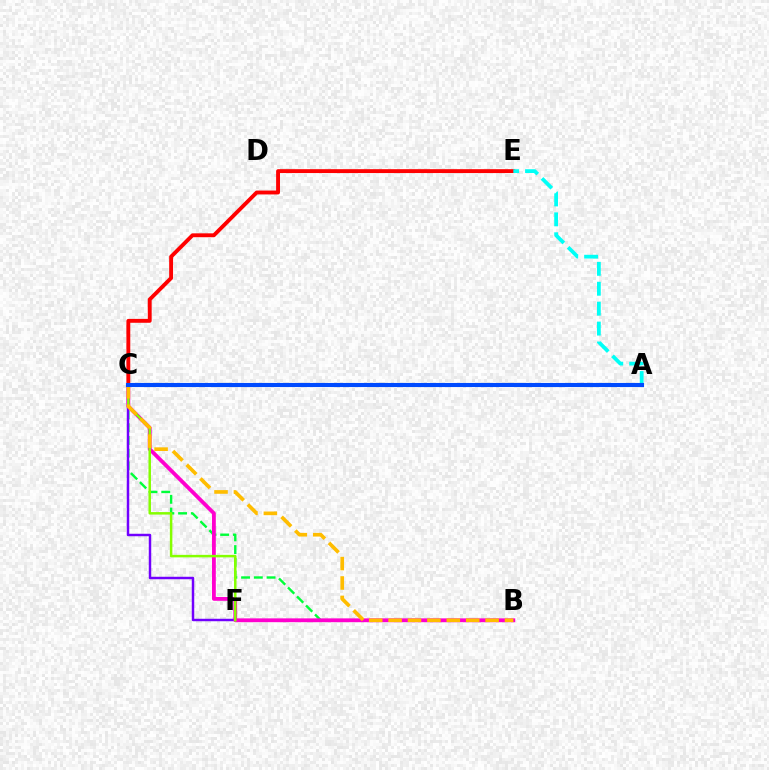{('B', 'C'): [{'color': '#00ff39', 'line_style': 'dashed', 'thickness': 1.73}, {'color': '#ff00cf', 'line_style': 'solid', 'thickness': 2.75}, {'color': '#ffbd00', 'line_style': 'dashed', 'thickness': 2.64}], ('C', 'E'): [{'color': '#ff0000', 'line_style': 'solid', 'thickness': 2.79}], ('C', 'F'): [{'color': '#7200ff', 'line_style': 'solid', 'thickness': 1.77}, {'color': '#84ff00', 'line_style': 'solid', 'thickness': 1.79}], ('A', 'E'): [{'color': '#00fff6', 'line_style': 'dashed', 'thickness': 2.71}], ('A', 'C'): [{'color': '#004bff', 'line_style': 'solid', 'thickness': 2.96}]}